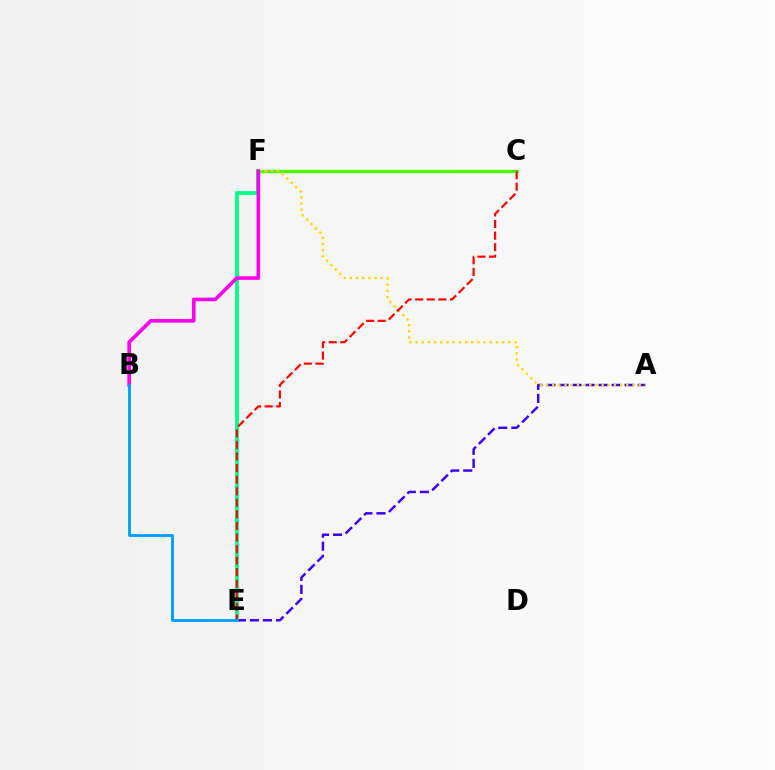{('C', 'F'): [{'color': '#4fff00', 'line_style': 'solid', 'thickness': 2.43}], ('A', 'E'): [{'color': '#3700ff', 'line_style': 'dashed', 'thickness': 1.77}], ('A', 'F'): [{'color': '#ffd500', 'line_style': 'dotted', 'thickness': 1.68}], ('E', 'F'): [{'color': '#00ff86', 'line_style': 'solid', 'thickness': 2.71}], ('B', 'F'): [{'color': '#ff00ed', 'line_style': 'solid', 'thickness': 2.6}], ('C', 'E'): [{'color': '#ff0000', 'line_style': 'dashed', 'thickness': 1.57}], ('B', 'E'): [{'color': '#009eff', 'line_style': 'solid', 'thickness': 2.05}]}